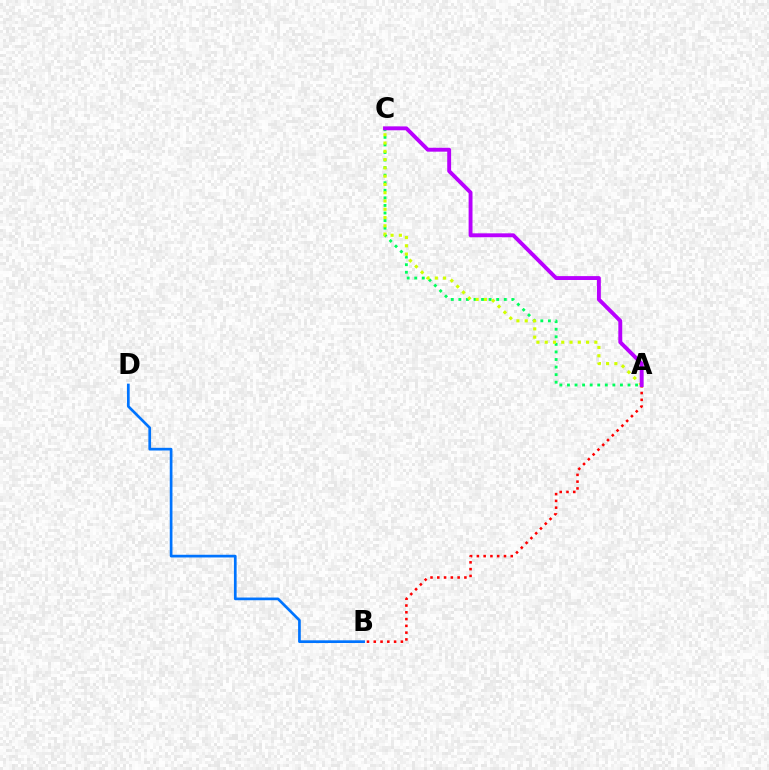{('B', 'D'): [{'color': '#0074ff', 'line_style': 'solid', 'thickness': 1.94}], ('A', 'B'): [{'color': '#ff0000', 'line_style': 'dotted', 'thickness': 1.84}], ('A', 'C'): [{'color': '#00ff5c', 'line_style': 'dotted', 'thickness': 2.06}, {'color': '#d1ff00', 'line_style': 'dotted', 'thickness': 2.25}, {'color': '#b900ff', 'line_style': 'solid', 'thickness': 2.8}]}